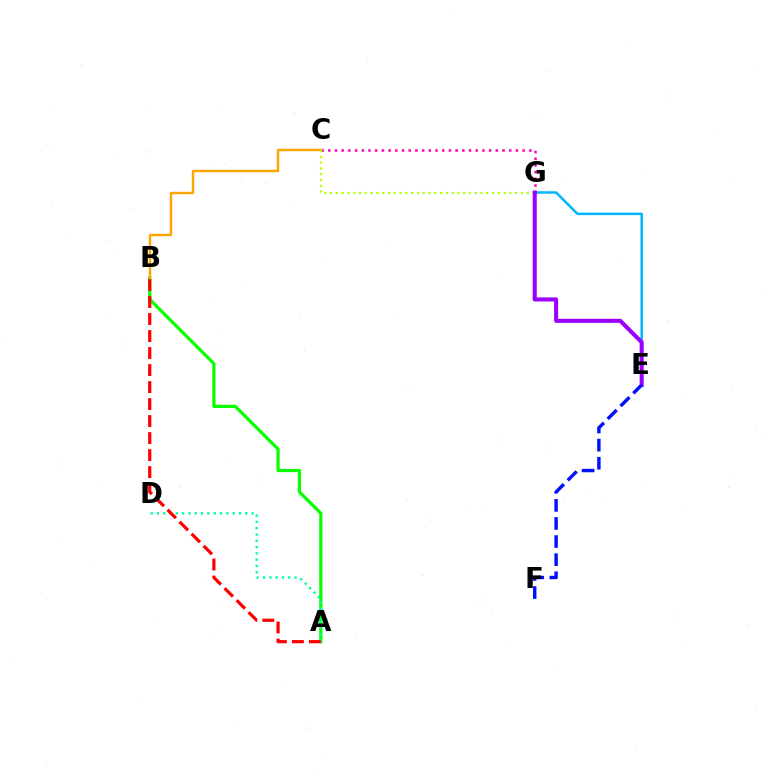{('A', 'B'): [{'color': '#08ff00', 'line_style': 'solid', 'thickness': 2.31}, {'color': '#ff0000', 'line_style': 'dashed', 'thickness': 2.31}], ('E', 'G'): [{'color': '#00b5ff', 'line_style': 'solid', 'thickness': 1.79}, {'color': '#9b00ff', 'line_style': 'solid', 'thickness': 2.93}], ('A', 'D'): [{'color': '#00ff9d', 'line_style': 'dotted', 'thickness': 1.71}], ('C', 'G'): [{'color': '#ff00bd', 'line_style': 'dotted', 'thickness': 1.82}, {'color': '#b3ff00', 'line_style': 'dotted', 'thickness': 1.57}], ('B', 'C'): [{'color': '#ffa500', 'line_style': 'solid', 'thickness': 1.74}], ('E', 'F'): [{'color': '#0010ff', 'line_style': 'dashed', 'thickness': 2.46}]}